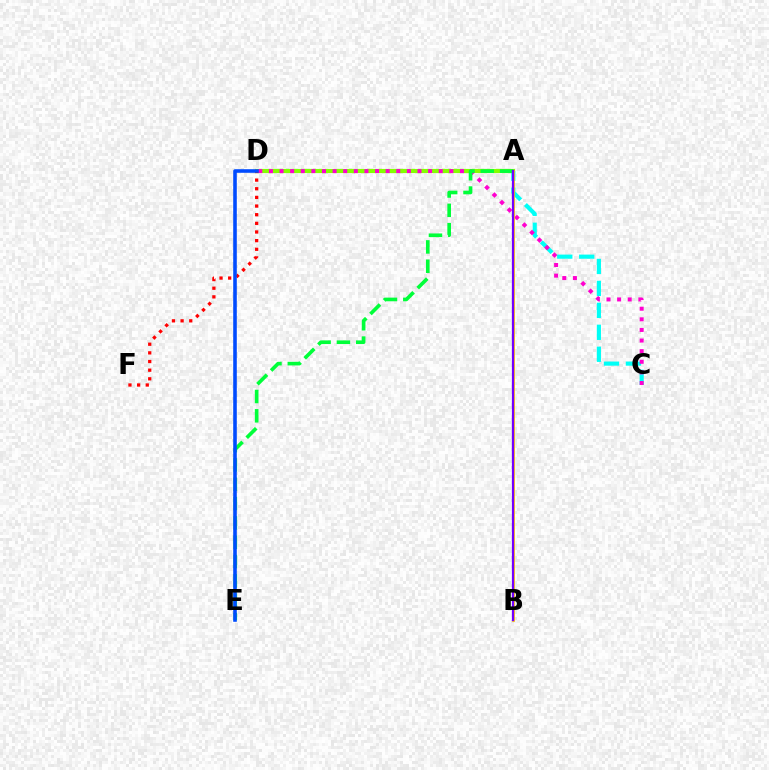{('A', 'D'): [{'color': '#84ff00', 'line_style': 'solid', 'thickness': 3.0}], ('A', 'C'): [{'color': '#00fff6', 'line_style': 'dashed', 'thickness': 2.98}], ('D', 'F'): [{'color': '#ff0000', 'line_style': 'dotted', 'thickness': 2.35}], ('C', 'D'): [{'color': '#ff00cf', 'line_style': 'dotted', 'thickness': 2.88}], ('A', 'B'): [{'color': '#ffbd00', 'line_style': 'solid', 'thickness': 1.94}, {'color': '#7200ff', 'line_style': 'solid', 'thickness': 1.61}], ('A', 'E'): [{'color': '#00ff39', 'line_style': 'dashed', 'thickness': 2.63}], ('D', 'E'): [{'color': '#004bff', 'line_style': 'solid', 'thickness': 2.58}]}